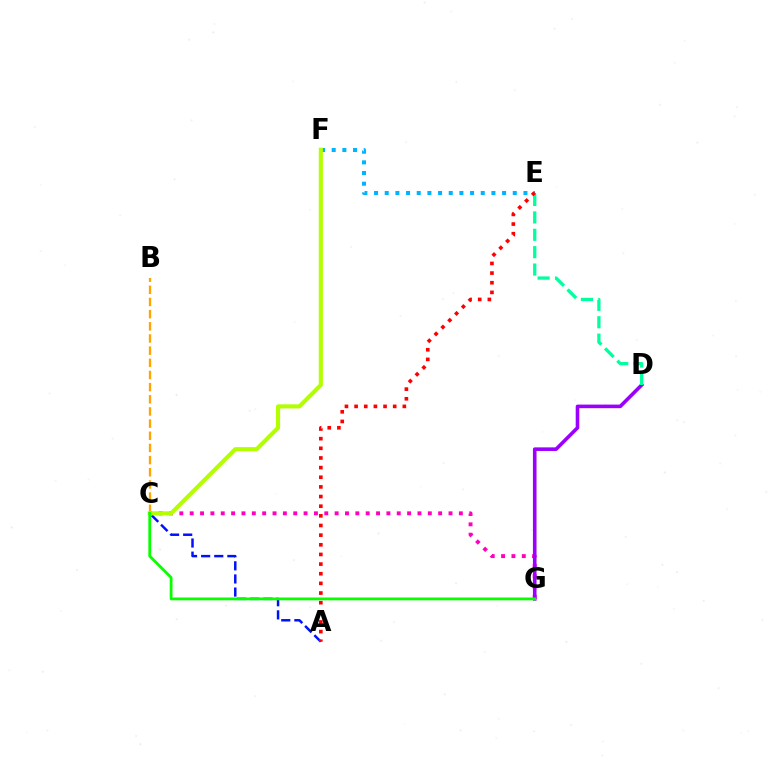{('C', 'G'): [{'color': '#ff00bd', 'line_style': 'dotted', 'thickness': 2.81}, {'color': '#08ff00', 'line_style': 'solid', 'thickness': 2.01}], ('E', 'F'): [{'color': '#00b5ff', 'line_style': 'dotted', 'thickness': 2.9}], ('A', 'C'): [{'color': '#0010ff', 'line_style': 'dashed', 'thickness': 1.78}], ('D', 'G'): [{'color': '#9b00ff', 'line_style': 'solid', 'thickness': 2.59}], ('D', 'E'): [{'color': '#00ff9d', 'line_style': 'dashed', 'thickness': 2.36}], ('A', 'E'): [{'color': '#ff0000', 'line_style': 'dotted', 'thickness': 2.62}], ('B', 'C'): [{'color': '#ffa500', 'line_style': 'dashed', 'thickness': 1.65}], ('C', 'F'): [{'color': '#b3ff00', 'line_style': 'solid', 'thickness': 2.96}]}